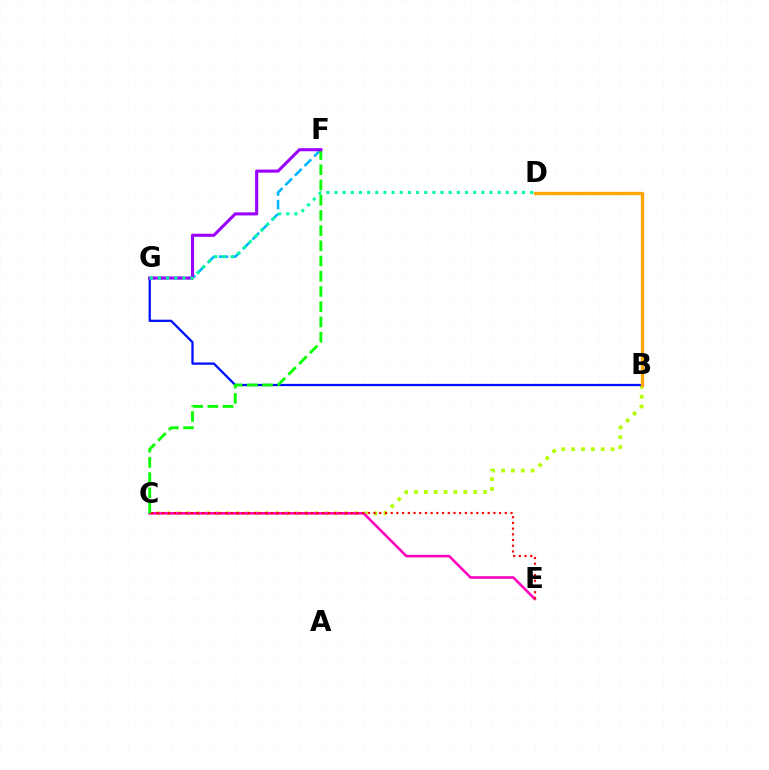{('B', 'C'): [{'color': '#b3ff00', 'line_style': 'dotted', 'thickness': 2.68}], ('C', 'E'): [{'color': '#ff00bd', 'line_style': 'solid', 'thickness': 1.87}, {'color': '#ff0000', 'line_style': 'dotted', 'thickness': 1.55}], ('B', 'G'): [{'color': '#0010ff', 'line_style': 'solid', 'thickness': 1.64}], ('F', 'G'): [{'color': '#00b5ff', 'line_style': 'dashed', 'thickness': 1.84}, {'color': '#9b00ff', 'line_style': 'solid', 'thickness': 2.22}], ('B', 'D'): [{'color': '#ffa500', 'line_style': 'solid', 'thickness': 2.37}], ('C', 'F'): [{'color': '#08ff00', 'line_style': 'dashed', 'thickness': 2.07}], ('D', 'G'): [{'color': '#00ff9d', 'line_style': 'dotted', 'thickness': 2.22}]}